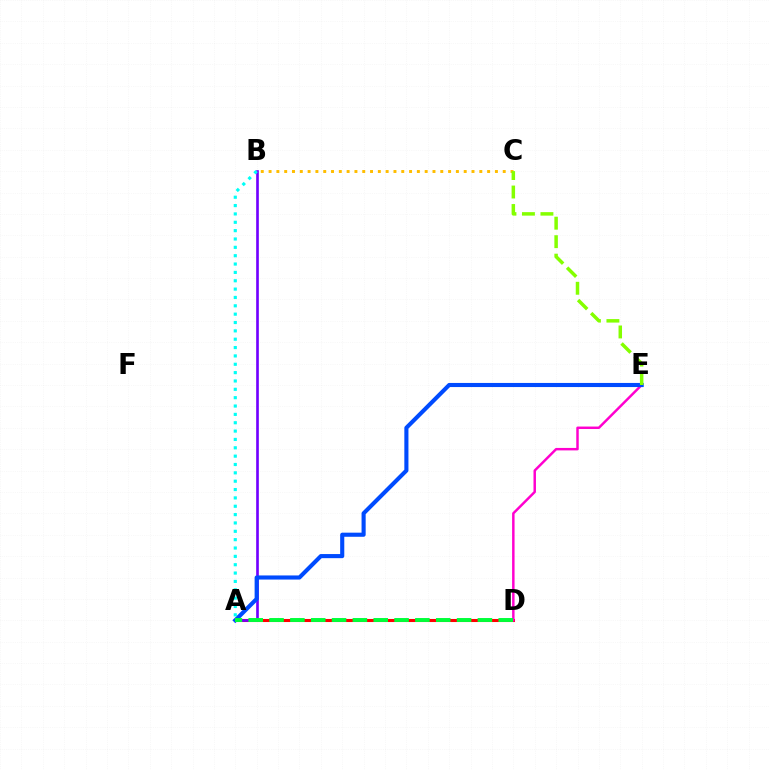{('A', 'D'): [{'color': '#ff0000', 'line_style': 'solid', 'thickness': 2.21}, {'color': '#00ff39', 'line_style': 'dashed', 'thickness': 2.83}], ('A', 'B'): [{'color': '#7200ff', 'line_style': 'solid', 'thickness': 1.91}, {'color': '#00fff6', 'line_style': 'dotted', 'thickness': 2.27}], ('D', 'E'): [{'color': '#ff00cf', 'line_style': 'solid', 'thickness': 1.78}], ('A', 'E'): [{'color': '#004bff', 'line_style': 'solid', 'thickness': 2.96}], ('B', 'C'): [{'color': '#ffbd00', 'line_style': 'dotted', 'thickness': 2.12}], ('C', 'E'): [{'color': '#84ff00', 'line_style': 'dashed', 'thickness': 2.51}]}